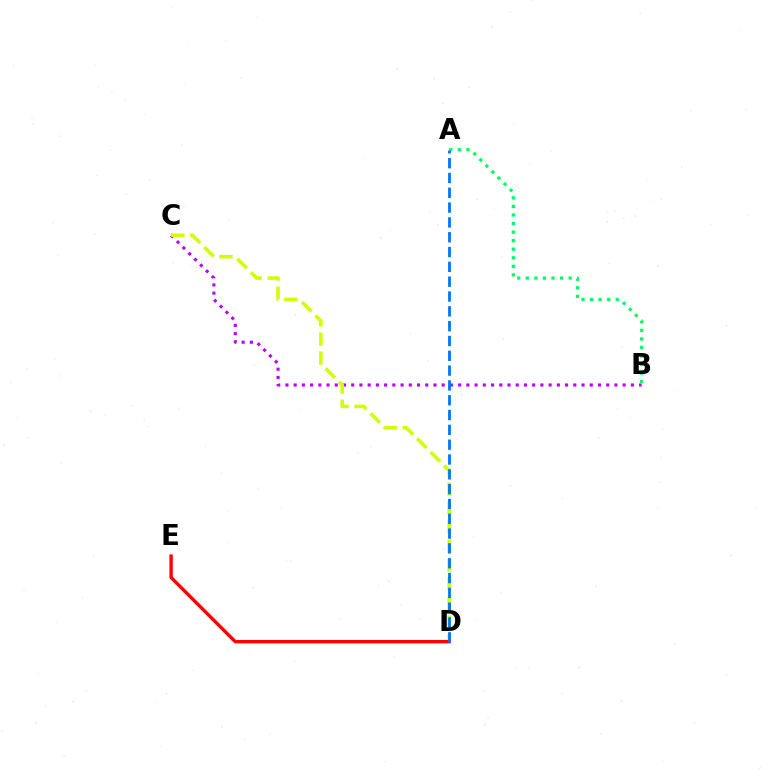{('B', 'C'): [{'color': '#b900ff', 'line_style': 'dotted', 'thickness': 2.23}], ('A', 'B'): [{'color': '#00ff5c', 'line_style': 'dotted', 'thickness': 2.33}], ('C', 'D'): [{'color': '#d1ff00', 'line_style': 'dashed', 'thickness': 2.58}], ('D', 'E'): [{'color': '#ff0000', 'line_style': 'solid', 'thickness': 2.44}], ('A', 'D'): [{'color': '#0074ff', 'line_style': 'dashed', 'thickness': 2.01}]}